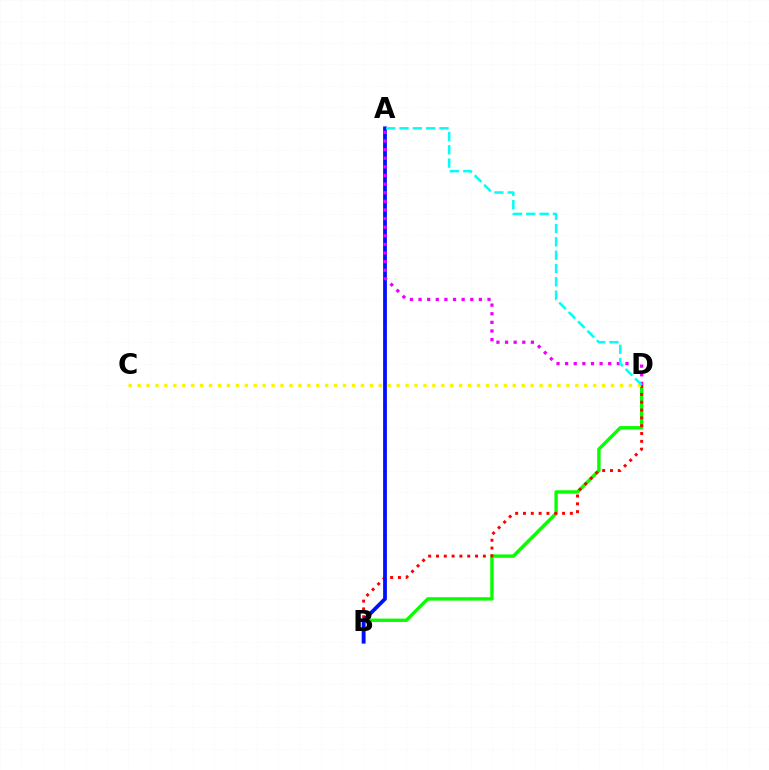{('B', 'D'): [{'color': '#08ff00', 'line_style': 'solid', 'thickness': 2.43}, {'color': '#ff0000', 'line_style': 'dotted', 'thickness': 2.12}], ('A', 'B'): [{'color': '#0010ff', 'line_style': 'solid', 'thickness': 2.72}], ('C', 'D'): [{'color': '#fcf500', 'line_style': 'dotted', 'thickness': 2.43}], ('A', 'D'): [{'color': '#ee00ff', 'line_style': 'dotted', 'thickness': 2.34}, {'color': '#00fff6', 'line_style': 'dashed', 'thickness': 1.81}]}